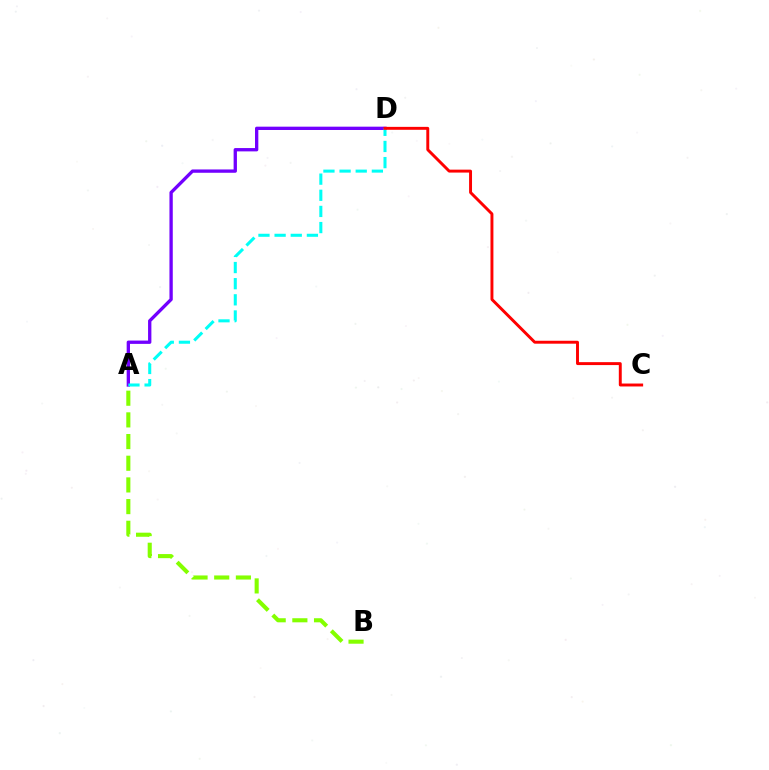{('A', 'D'): [{'color': '#7200ff', 'line_style': 'solid', 'thickness': 2.39}, {'color': '#00fff6', 'line_style': 'dashed', 'thickness': 2.19}], ('A', 'B'): [{'color': '#84ff00', 'line_style': 'dashed', 'thickness': 2.95}], ('C', 'D'): [{'color': '#ff0000', 'line_style': 'solid', 'thickness': 2.11}]}